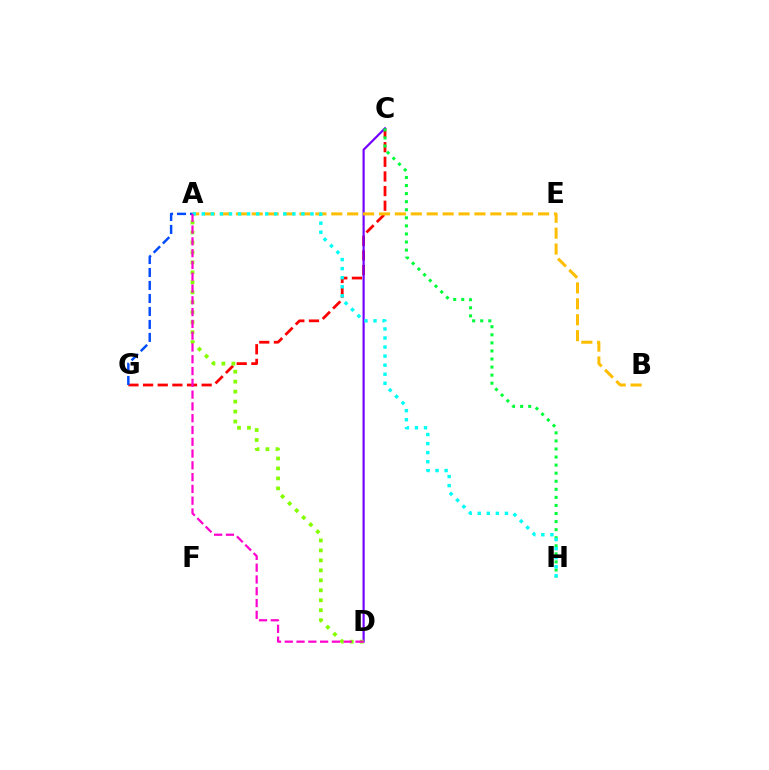{('C', 'G'): [{'color': '#ff0000', 'line_style': 'dashed', 'thickness': 1.99}], ('C', 'D'): [{'color': '#7200ff', 'line_style': 'solid', 'thickness': 1.57}], ('C', 'H'): [{'color': '#00ff39', 'line_style': 'dotted', 'thickness': 2.19}], ('A', 'B'): [{'color': '#ffbd00', 'line_style': 'dashed', 'thickness': 2.16}], ('A', 'D'): [{'color': '#84ff00', 'line_style': 'dotted', 'thickness': 2.71}, {'color': '#ff00cf', 'line_style': 'dashed', 'thickness': 1.6}], ('A', 'H'): [{'color': '#00fff6', 'line_style': 'dotted', 'thickness': 2.46}], ('A', 'G'): [{'color': '#004bff', 'line_style': 'dashed', 'thickness': 1.76}]}